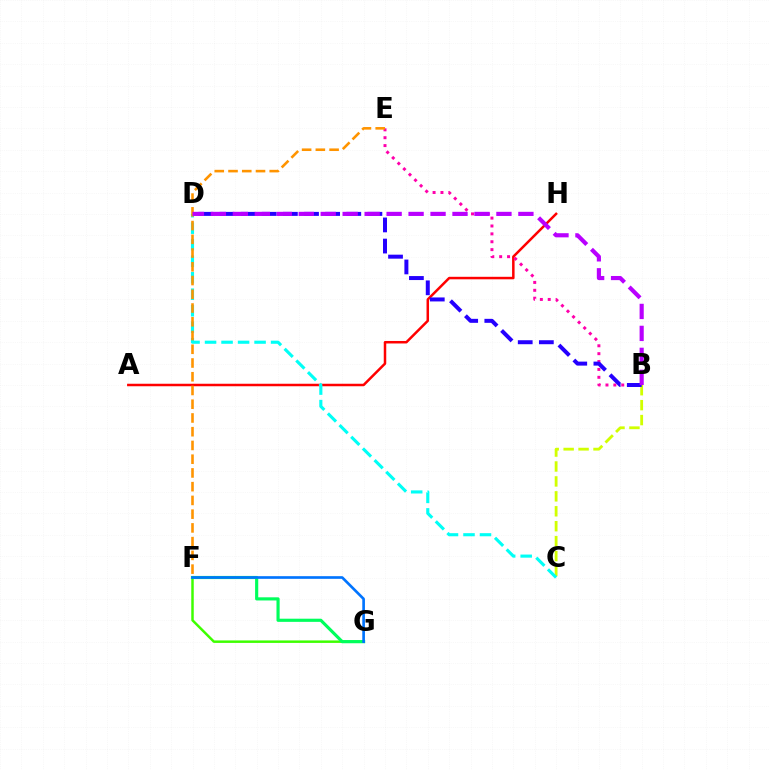{('F', 'G'): [{'color': '#3dff00', 'line_style': 'solid', 'thickness': 1.78}, {'color': '#00ff5c', 'line_style': 'solid', 'thickness': 2.27}, {'color': '#0074ff', 'line_style': 'solid', 'thickness': 1.91}], ('B', 'C'): [{'color': '#d1ff00', 'line_style': 'dashed', 'thickness': 2.03}], ('A', 'H'): [{'color': '#ff0000', 'line_style': 'solid', 'thickness': 1.8}], ('B', 'E'): [{'color': '#ff00ac', 'line_style': 'dotted', 'thickness': 2.14}], ('C', 'D'): [{'color': '#00fff6', 'line_style': 'dashed', 'thickness': 2.24}], ('E', 'F'): [{'color': '#ff9400', 'line_style': 'dashed', 'thickness': 1.87}], ('B', 'D'): [{'color': '#2500ff', 'line_style': 'dashed', 'thickness': 2.87}, {'color': '#b900ff', 'line_style': 'dashed', 'thickness': 2.98}]}